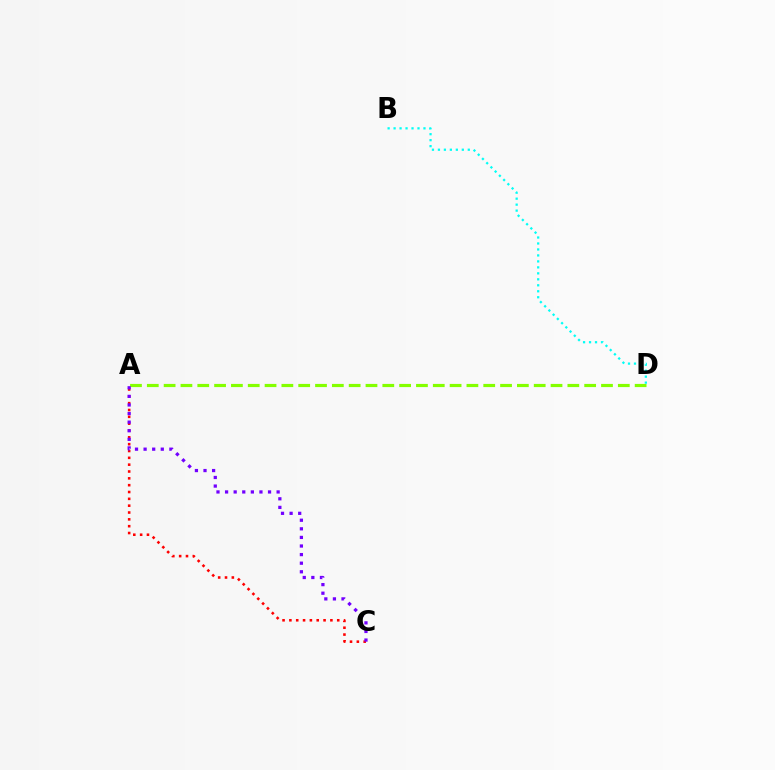{('A', 'C'): [{'color': '#ff0000', 'line_style': 'dotted', 'thickness': 1.86}, {'color': '#7200ff', 'line_style': 'dotted', 'thickness': 2.33}], ('A', 'D'): [{'color': '#84ff00', 'line_style': 'dashed', 'thickness': 2.29}], ('B', 'D'): [{'color': '#00fff6', 'line_style': 'dotted', 'thickness': 1.62}]}